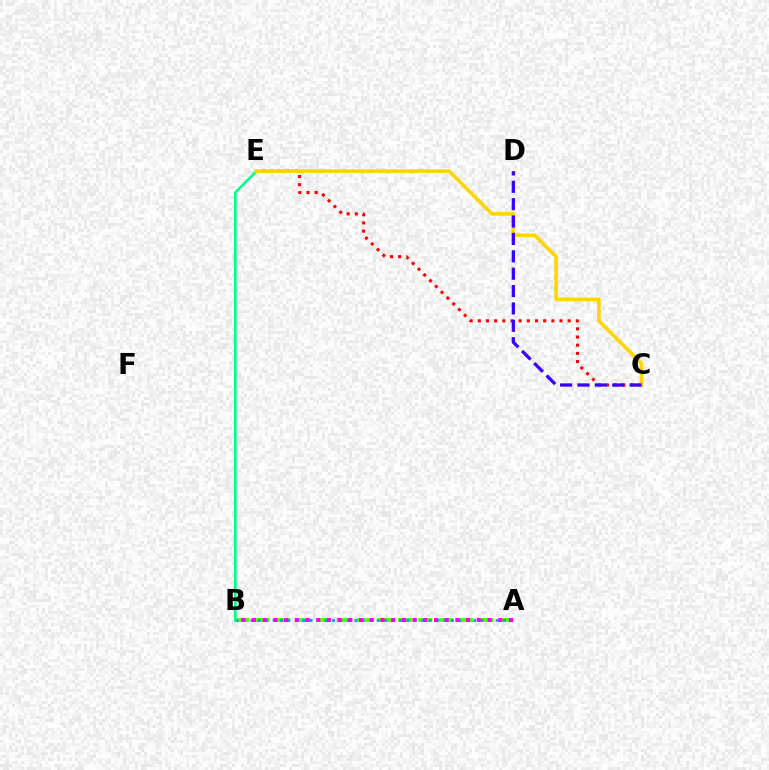{('A', 'B'): [{'color': '#4fff00', 'line_style': 'dashed', 'thickness': 2.77}, {'color': '#009eff', 'line_style': 'dotted', 'thickness': 2.02}, {'color': '#ff00ed', 'line_style': 'dotted', 'thickness': 2.91}], ('C', 'E'): [{'color': '#ff0000', 'line_style': 'dotted', 'thickness': 2.22}, {'color': '#ffd500', 'line_style': 'solid', 'thickness': 2.6}], ('B', 'E'): [{'color': '#00ff86', 'line_style': 'solid', 'thickness': 1.9}], ('C', 'D'): [{'color': '#3700ff', 'line_style': 'dashed', 'thickness': 2.36}]}